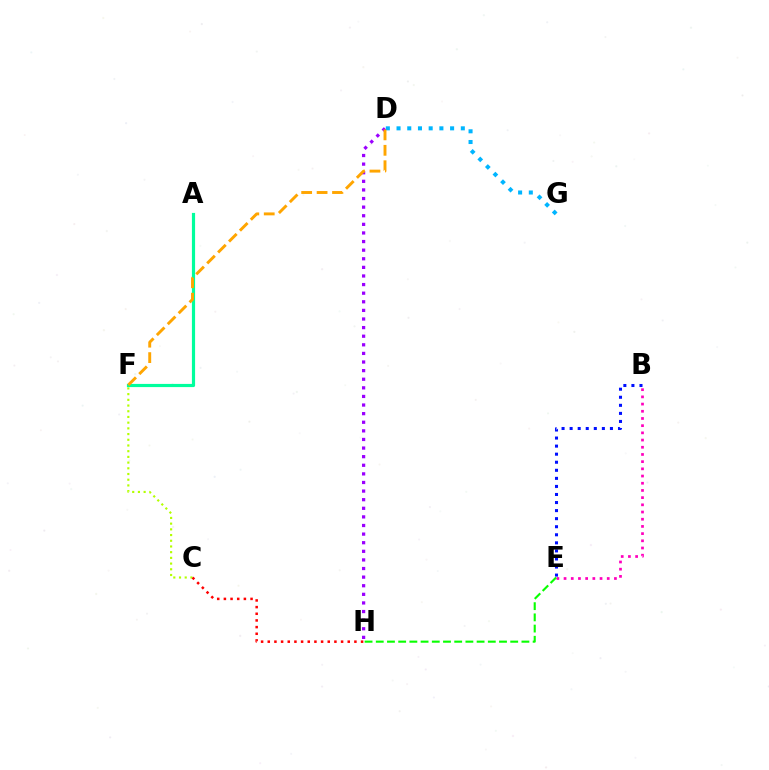{('D', 'G'): [{'color': '#00b5ff', 'line_style': 'dotted', 'thickness': 2.91}], ('D', 'H'): [{'color': '#9b00ff', 'line_style': 'dotted', 'thickness': 2.34}], ('B', 'E'): [{'color': '#0010ff', 'line_style': 'dotted', 'thickness': 2.19}, {'color': '#ff00bd', 'line_style': 'dotted', 'thickness': 1.96}], ('C', 'F'): [{'color': '#b3ff00', 'line_style': 'dotted', 'thickness': 1.55}], ('C', 'H'): [{'color': '#ff0000', 'line_style': 'dotted', 'thickness': 1.81}], ('E', 'H'): [{'color': '#08ff00', 'line_style': 'dashed', 'thickness': 1.52}], ('A', 'F'): [{'color': '#00ff9d', 'line_style': 'solid', 'thickness': 2.29}], ('D', 'F'): [{'color': '#ffa500', 'line_style': 'dashed', 'thickness': 2.1}]}